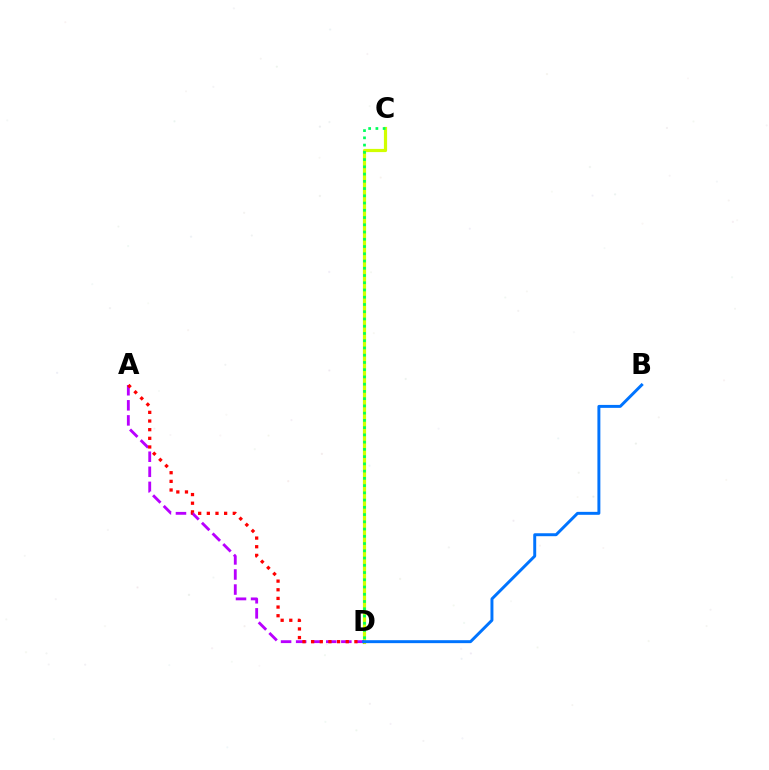{('C', 'D'): [{'color': '#d1ff00', 'line_style': 'solid', 'thickness': 2.3}, {'color': '#00ff5c', 'line_style': 'dotted', 'thickness': 1.97}], ('A', 'D'): [{'color': '#b900ff', 'line_style': 'dashed', 'thickness': 2.05}, {'color': '#ff0000', 'line_style': 'dotted', 'thickness': 2.35}], ('B', 'D'): [{'color': '#0074ff', 'line_style': 'solid', 'thickness': 2.13}]}